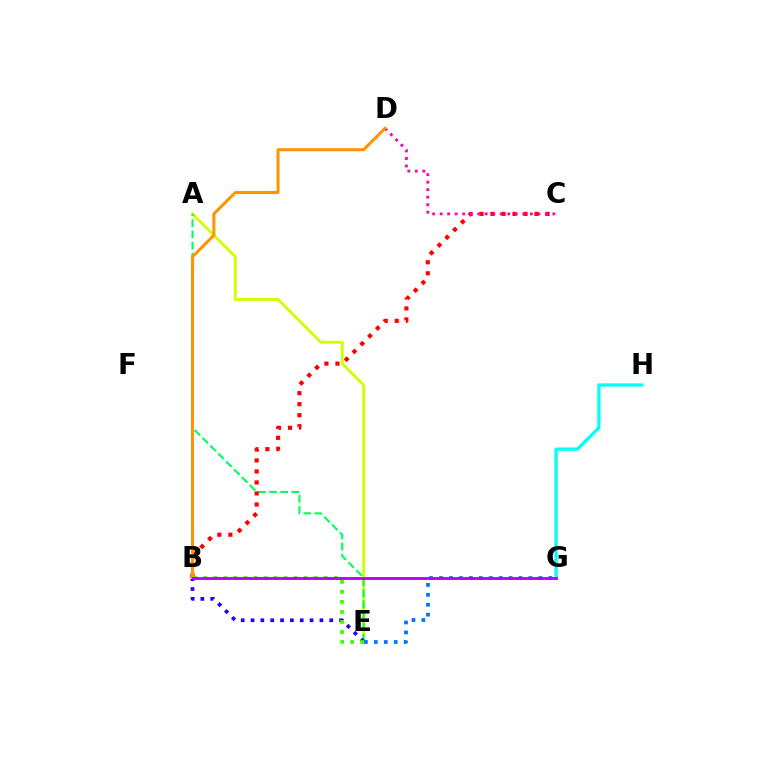{('A', 'E'): [{'color': '#d1ff00', 'line_style': 'solid', 'thickness': 2.08}, {'color': '#00ff5c', 'line_style': 'dashed', 'thickness': 1.51}], ('B', 'C'): [{'color': '#ff0000', 'line_style': 'dotted', 'thickness': 2.99}], ('B', 'E'): [{'color': '#2500ff', 'line_style': 'dotted', 'thickness': 2.67}, {'color': '#3dff00', 'line_style': 'dotted', 'thickness': 2.73}], ('E', 'G'): [{'color': '#0074ff', 'line_style': 'dotted', 'thickness': 2.7}], ('C', 'D'): [{'color': '#ff00ac', 'line_style': 'dotted', 'thickness': 2.04}], ('B', 'D'): [{'color': '#ff9400', 'line_style': 'solid', 'thickness': 2.18}], ('G', 'H'): [{'color': '#00fff6', 'line_style': 'solid', 'thickness': 2.36}], ('B', 'G'): [{'color': '#b900ff', 'line_style': 'solid', 'thickness': 2.06}]}